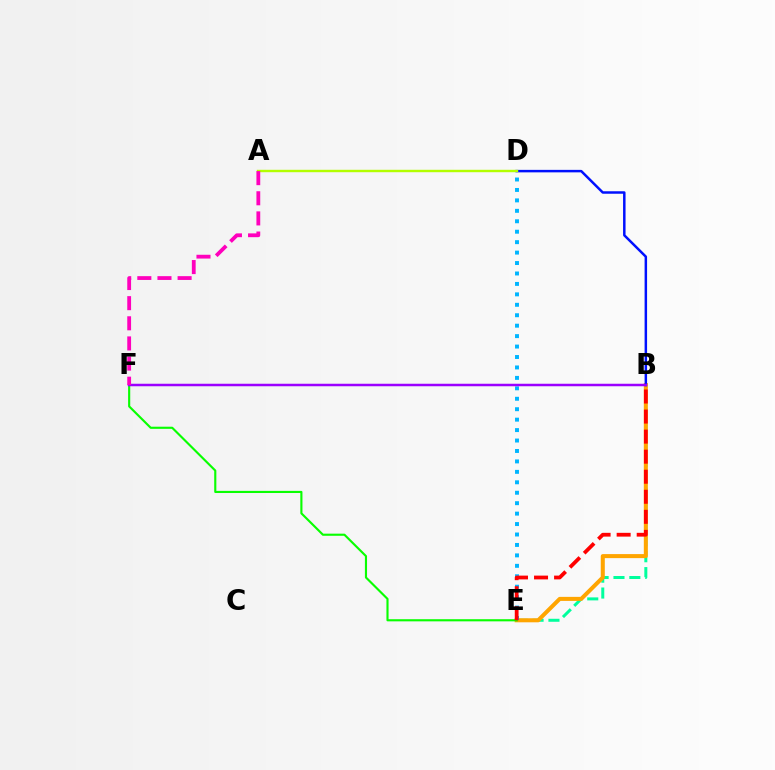{('B', 'E'): [{'color': '#00ff9d', 'line_style': 'dashed', 'thickness': 2.16}, {'color': '#ffa500', 'line_style': 'solid', 'thickness': 2.91}, {'color': '#ff0000', 'line_style': 'dashed', 'thickness': 2.72}], ('B', 'D'): [{'color': '#0010ff', 'line_style': 'solid', 'thickness': 1.79}], ('D', 'E'): [{'color': '#00b5ff', 'line_style': 'dotted', 'thickness': 2.84}], ('E', 'F'): [{'color': '#08ff00', 'line_style': 'solid', 'thickness': 1.53}], ('A', 'D'): [{'color': '#b3ff00', 'line_style': 'solid', 'thickness': 1.74}], ('B', 'F'): [{'color': '#9b00ff', 'line_style': 'solid', 'thickness': 1.8}], ('A', 'F'): [{'color': '#ff00bd', 'line_style': 'dashed', 'thickness': 2.74}]}